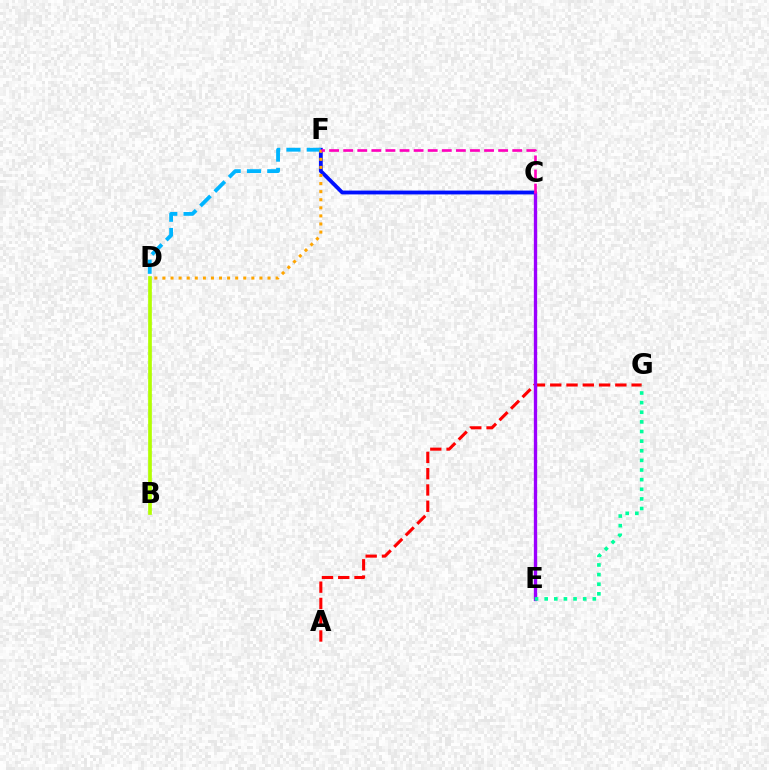{('C', 'F'): [{'color': '#0010ff', 'line_style': 'solid', 'thickness': 2.75}, {'color': '#ff00bd', 'line_style': 'dashed', 'thickness': 1.91}], ('D', 'F'): [{'color': '#00b5ff', 'line_style': 'dashed', 'thickness': 2.76}, {'color': '#ffa500', 'line_style': 'dotted', 'thickness': 2.2}], ('B', 'D'): [{'color': '#b3ff00', 'line_style': 'solid', 'thickness': 2.65}], ('C', 'E'): [{'color': '#08ff00', 'line_style': 'solid', 'thickness': 2.15}, {'color': '#9b00ff', 'line_style': 'solid', 'thickness': 2.4}], ('A', 'G'): [{'color': '#ff0000', 'line_style': 'dashed', 'thickness': 2.21}], ('E', 'G'): [{'color': '#00ff9d', 'line_style': 'dotted', 'thickness': 2.62}]}